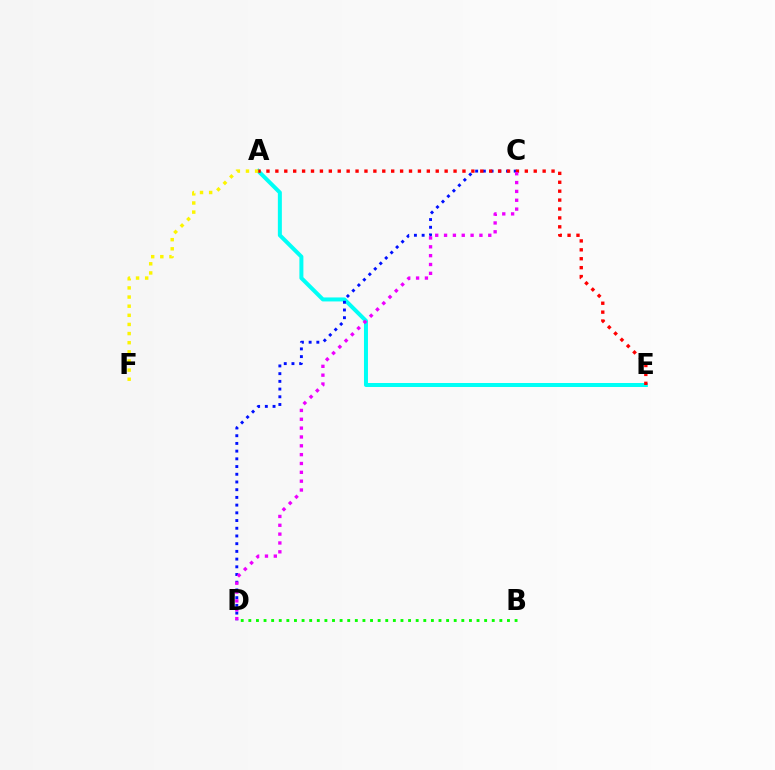{('B', 'D'): [{'color': '#08ff00', 'line_style': 'dotted', 'thickness': 2.07}], ('A', 'E'): [{'color': '#00fff6', 'line_style': 'solid', 'thickness': 2.87}, {'color': '#ff0000', 'line_style': 'dotted', 'thickness': 2.42}], ('C', 'D'): [{'color': '#0010ff', 'line_style': 'dotted', 'thickness': 2.1}, {'color': '#ee00ff', 'line_style': 'dotted', 'thickness': 2.4}], ('A', 'F'): [{'color': '#fcf500', 'line_style': 'dotted', 'thickness': 2.48}]}